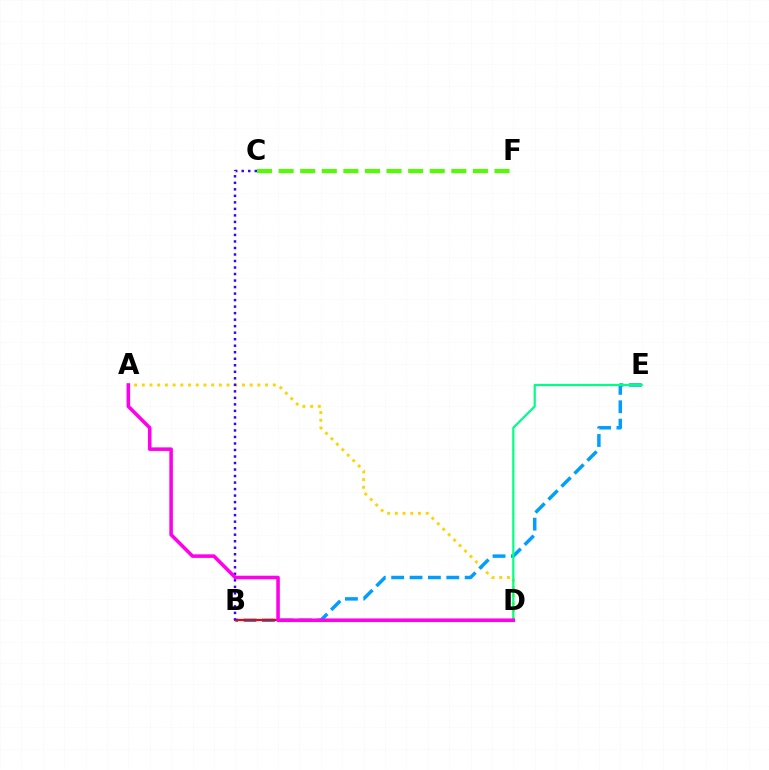{('A', 'D'): [{'color': '#ffd500', 'line_style': 'dotted', 'thickness': 2.09}, {'color': '#ff00ed', 'line_style': 'solid', 'thickness': 2.56}], ('B', 'E'): [{'color': '#009eff', 'line_style': 'dashed', 'thickness': 2.5}], ('B', 'D'): [{'color': '#ff0000', 'line_style': 'solid', 'thickness': 1.57}], ('B', 'C'): [{'color': '#3700ff', 'line_style': 'dotted', 'thickness': 1.77}], ('D', 'E'): [{'color': '#00ff86', 'line_style': 'solid', 'thickness': 1.59}], ('C', 'F'): [{'color': '#4fff00', 'line_style': 'dashed', 'thickness': 2.93}]}